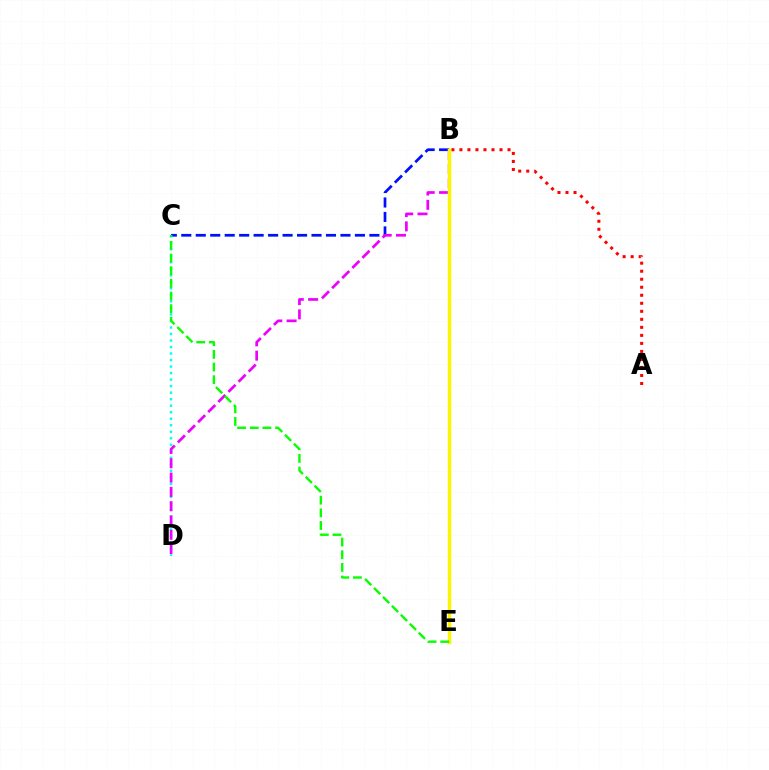{('B', 'C'): [{'color': '#0010ff', 'line_style': 'dashed', 'thickness': 1.97}], ('A', 'B'): [{'color': '#ff0000', 'line_style': 'dotted', 'thickness': 2.18}], ('C', 'D'): [{'color': '#00fff6', 'line_style': 'dotted', 'thickness': 1.77}], ('B', 'D'): [{'color': '#ee00ff', 'line_style': 'dashed', 'thickness': 1.94}], ('B', 'E'): [{'color': '#fcf500', 'line_style': 'solid', 'thickness': 2.52}], ('C', 'E'): [{'color': '#08ff00', 'line_style': 'dashed', 'thickness': 1.72}]}